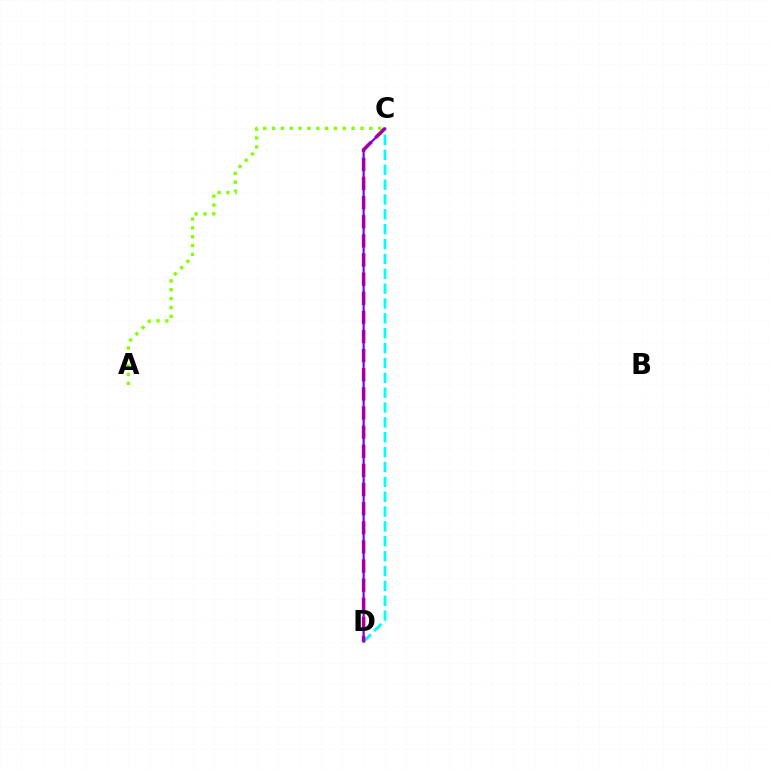{('C', 'D'): [{'color': '#00fff6', 'line_style': 'dashed', 'thickness': 2.02}, {'color': '#ff0000', 'line_style': 'dashed', 'thickness': 2.6}, {'color': '#7200ff', 'line_style': 'solid', 'thickness': 1.57}], ('A', 'C'): [{'color': '#84ff00', 'line_style': 'dotted', 'thickness': 2.4}]}